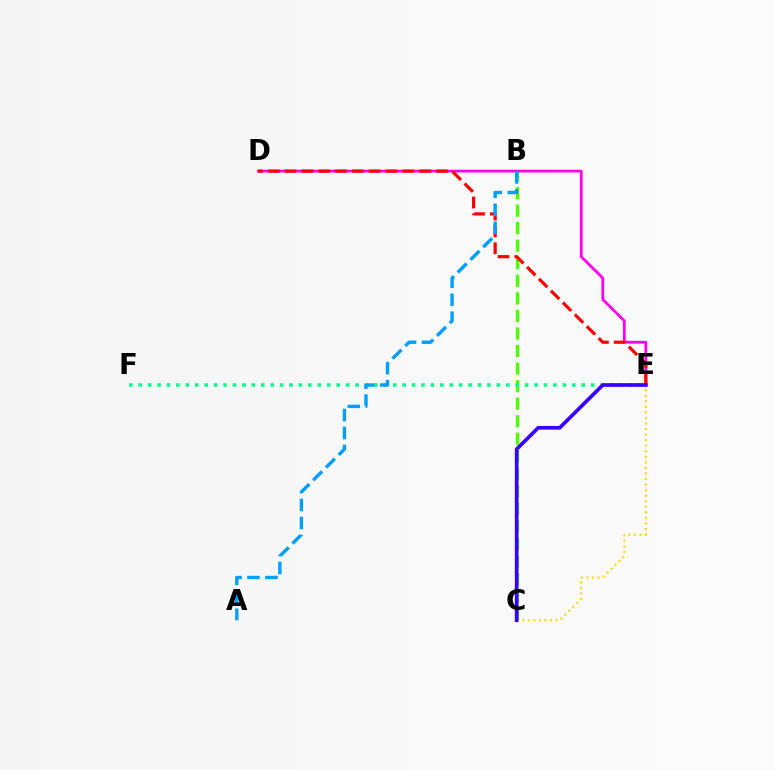{('B', 'C'): [{'color': '#4fff00', 'line_style': 'dashed', 'thickness': 2.38}], ('E', 'F'): [{'color': '#00ff86', 'line_style': 'dotted', 'thickness': 2.56}], ('D', 'E'): [{'color': '#ff00ed', 'line_style': 'solid', 'thickness': 2.0}, {'color': '#ff0000', 'line_style': 'dashed', 'thickness': 2.29}], ('C', 'E'): [{'color': '#ffd500', 'line_style': 'dotted', 'thickness': 1.51}, {'color': '#3700ff', 'line_style': 'solid', 'thickness': 2.65}], ('A', 'B'): [{'color': '#009eff', 'line_style': 'dashed', 'thickness': 2.44}]}